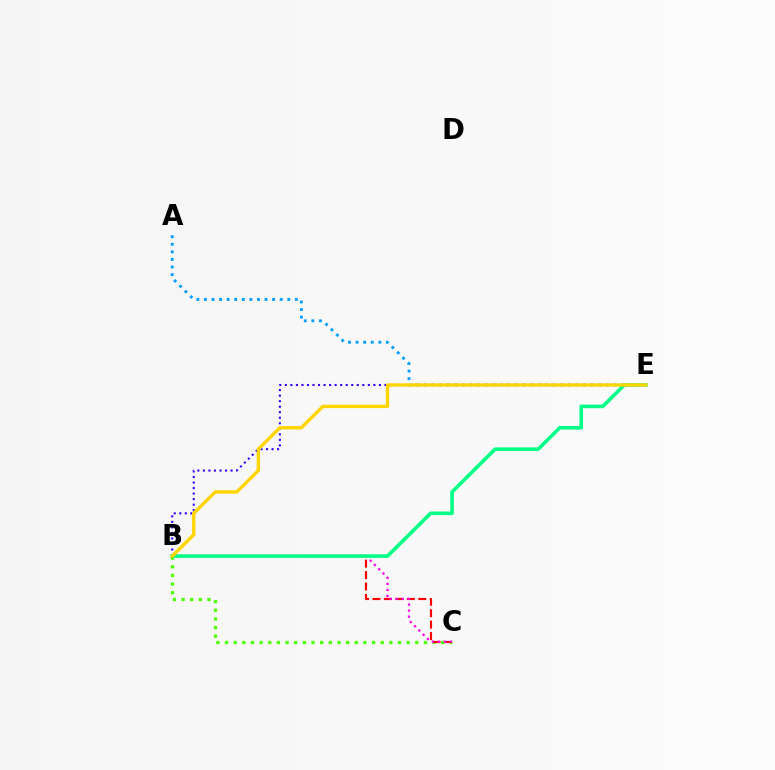{('B', 'C'): [{'color': '#4fff00', 'line_style': 'dotted', 'thickness': 2.35}, {'color': '#ff0000', 'line_style': 'dashed', 'thickness': 1.56}, {'color': '#ff00ed', 'line_style': 'dotted', 'thickness': 1.64}], ('A', 'E'): [{'color': '#009eff', 'line_style': 'dotted', 'thickness': 2.06}], ('B', 'E'): [{'color': '#3700ff', 'line_style': 'dotted', 'thickness': 1.5}, {'color': '#00ff86', 'line_style': 'solid', 'thickness': 2.6}, {'color': '#ffd500', 'line_style': 'solid', 'thickness': 2.44}]}